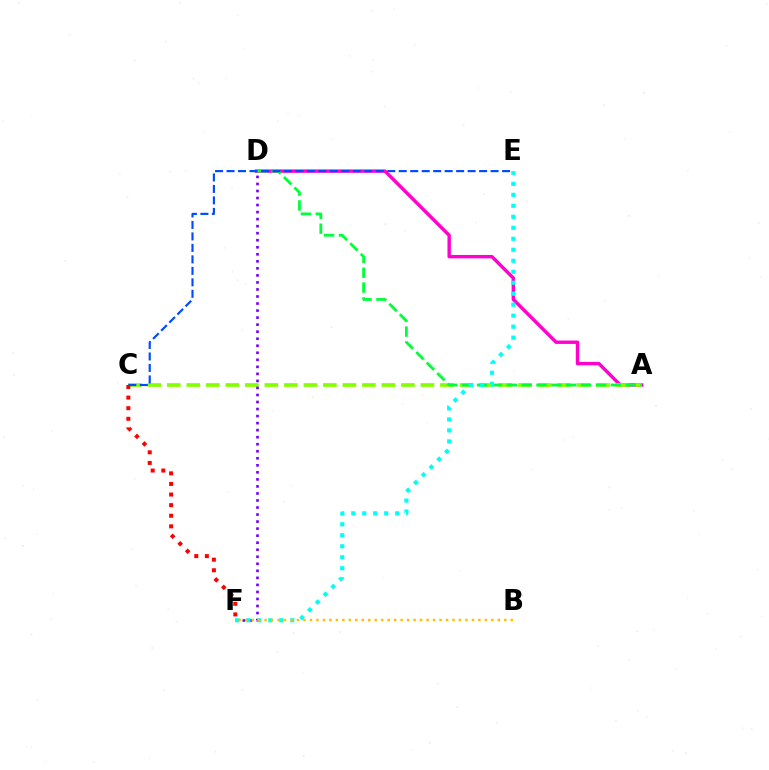{('A', 'D'): [{'color': '#ff00cf', 'line_style': 'solid', 'thickness': 2.45}, {'color': '#00ff39', 'line_style': 'dashed', 'thickness': 2.02}], ('A', 'C'): [{'color': '#84ff00', 'line_style': 'dashed', 'thickness': 2.65}], ('D', 'F'): [{'color': '#7200ff', 'line_style': 'dotted', 'thickness': 1.91}], ('E', 'F'): [{'color': '#00fff6', 'line_style': 'dotted', 'thickness': 2.99}], ('B', 'F'): [{'color': '#ffbd00', 'line_style': 'dotted', 'thickness': 1.76}], ('C', 'F'): [{'color': '#ff0000', 'line_style': 'dotted', 'thickness': 2.88}], ('C', 'E'): [{'color': '#004bff', 'line_style': 'dashed', 'thickness': 1.56}]}